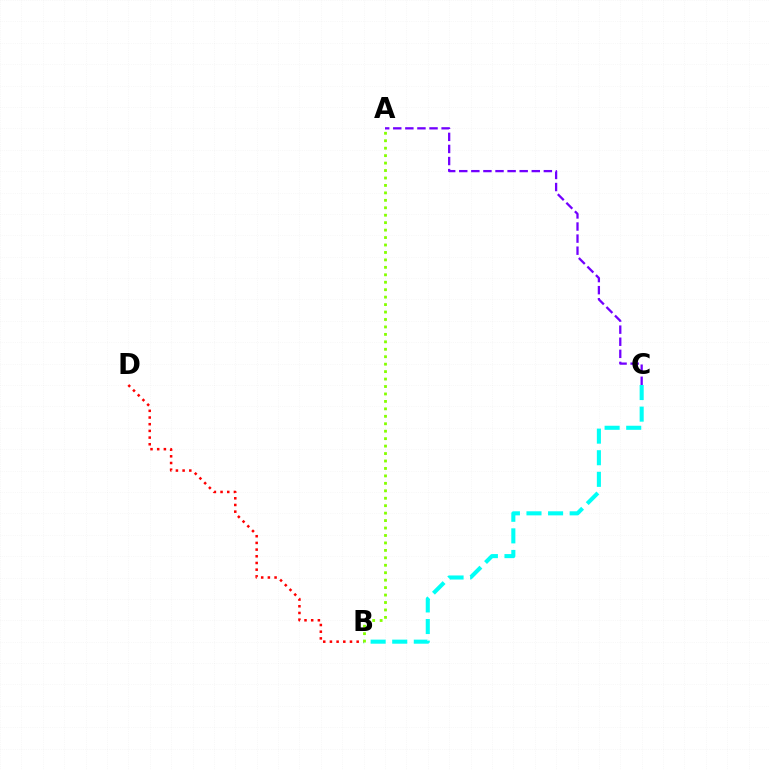{('A', 'C'): [{'color': '#7200ff', 'line_style': 'dashed', 'thickness': 1.64}], ('B', 'D'): [{'color': '#ff0000', 'line_style': 'dotted', 'thickness': 1.82}], ('B', 'C'): [{'color': '#00fff6', 'line_style': 'dashed', 'thickness': 2.93}], ('A', 'B'): [{'color': '#84ff00', 'line_style': 'dotted', 'thickness': 2.02}]}